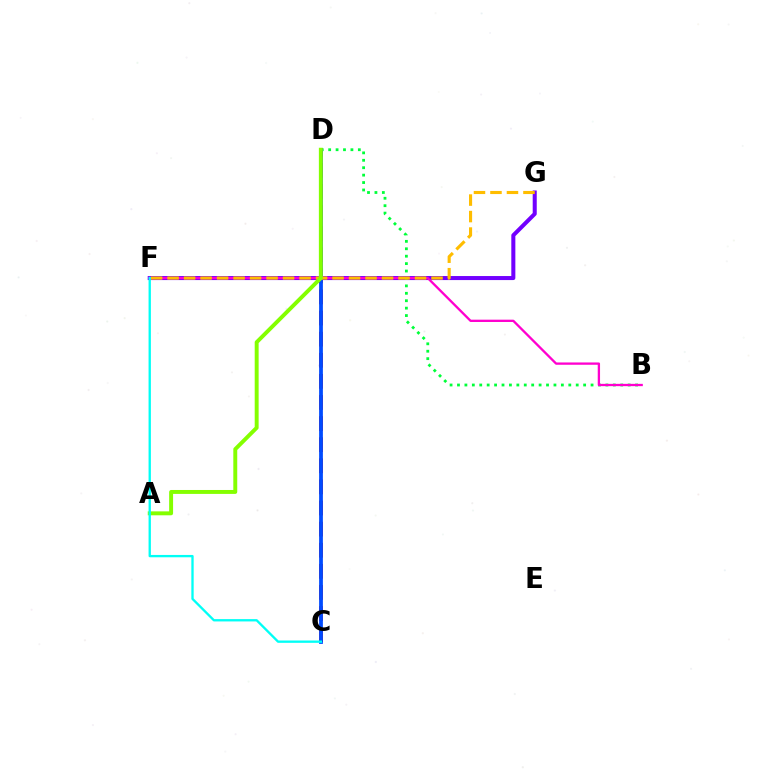{('F', 'G'): [{'color': '#7200ff', 'line_style': 'solid', 'thickness': 2.91}, {'color': '#ffbd00', 'line_style': 'dashed', 'thickness': 2.24}], ('C', 'D'): [{'color': '#ff0000', 'line_style': 'dashed', 'thickness': 2.87}, {'color': '#004bff', 'line_style': 'solid', 'thickness': 2.72}], ('B', 'D'): [{'color': '#00ff39', 'line_style': 'dotted', 'thickness': 2.02}], ('B', 'F'): [{'color': '#ff00cf', 'line_style': 'solid', 'thickness': 1.67}], ('A', 'D'): [{'color': '#84ff00', 'line_style': 'solid', 'thickness': 2.83}], ('C', 'F'): [{'color': '#00fff6', 'line_style': 'solid', 'thickness': 1.68}]}